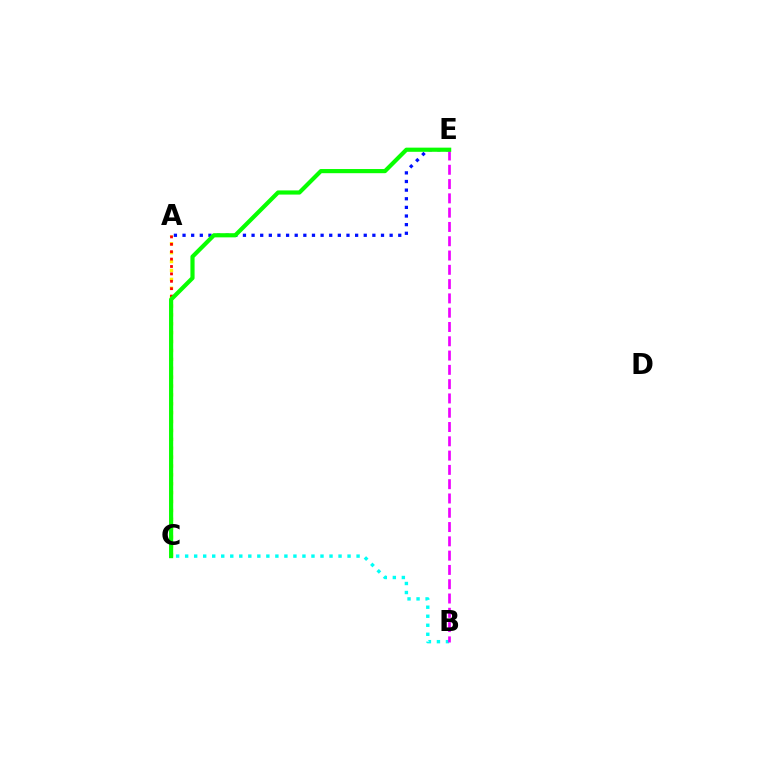{('A', 'C'): [{'color': '#fcf500', 'line_style': 'dotted', 'thickness': 2.41}, {'color': '#ff0000', 'line_style': 'dotted', 'thickness': 2.01}], ('A', 'E'): [{'color': '#0010ff', 'line_style': 'dotted', 'thickness': 2.34}], ('B', 'C'): [{'color': '#00fff6', 'line_style': 'dotted', 'thickness': 2.45}], ('B', 'E'): [{'color': '#ee00ff', 'line_style': 'dashed', 'thickness': 1.94}], ('C', 'E'): [{'color': '#08ff00', 'line_style': 'solid', 'thickness': 2.99}]}